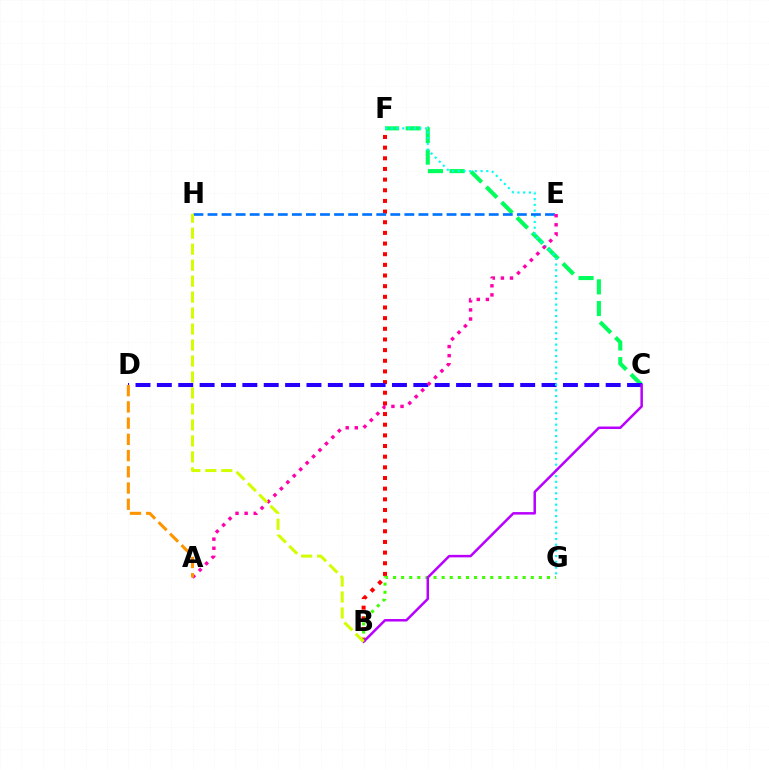{('C', 'F'): [{'color': '#00ff5c', 'line_style': 'dashed', 'thickness': 2.94}], ('B', 'F'): [{'color': '#ff0000', 'line_style': 'dotted', 'thickness': 2.9}], ('C', 'D'): [{'color': '#2500ff', 'line_style': 'dashed', 'thickness': 2.9}], ('F', 'G'): [{'color': '#00fff6', 'line_style': 'dotted', 'thickness': 1.55}], ('B', 'G'): [{'color': '#3dff00', 'line_style': 'dotted', 'thickness': 2.2}], ('B', 'C'): [{'color': '#b900ff', 'line_style': 'solid', 'thickness': 1.8}], ('E', 'H'): [{'color': '#0074ff', 'line_style': 'dashed', 'thickness': 1.91}], ('A', 'E'): [{'color': '#ff00ac', 'line_style': 'dotted', 'thickness': 2.47}], ('A', 'D'): [{'color': '#ff9400', 'line_style': 'dashed', 'thickness': 2.2}], ('B', 'H'): [{'color': '#d1ff00', 'line_style': 'dashed', 'thickness': 2.17}]}